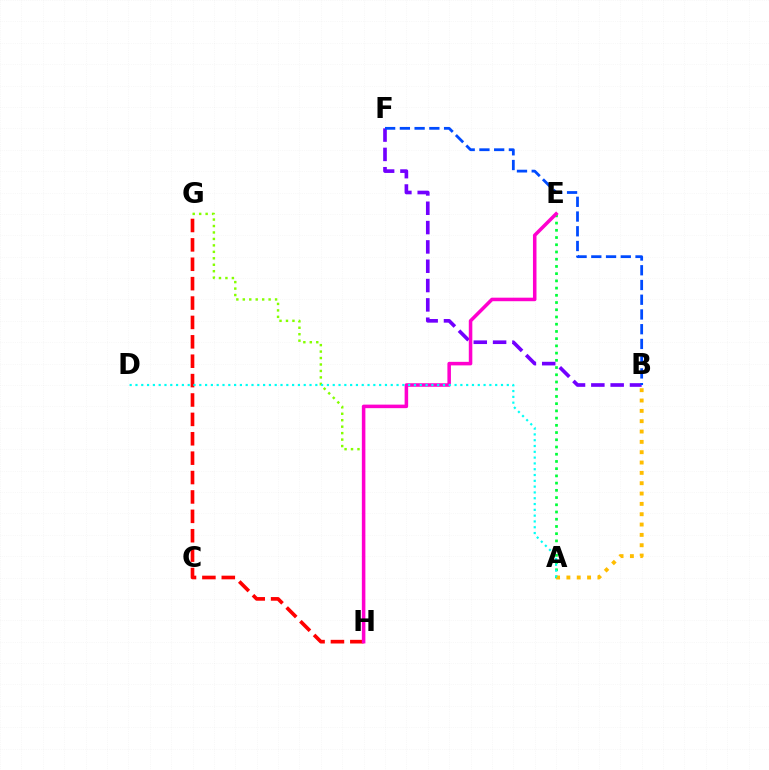{('A', 'E'): [{'color': '#00ff39', 'line_style': 'dotted', 'thickness': 1.96}], ('G', 'H'): [{'color': '#ff0000', 'line_style': 'dashed', 'thickness': 2.63}, {'color': '#84ff00', 'line_style': 'dotted', 'thickness': 1.75}], ('A', 'B'): [{'color': '#ffbd00', 'line_style': 'dotted', 'thickness': 2.81}], ('B', 'F'): [{'color': '#7200ff', 'line_style': 'dashed', 'thickness': 2.63}, {'color': '#004bff', 'line_style': 'dashed', 'thickness': 2.0}], ('E', 'H'): [{'color': '#ff00cf', 'line_style': 'solid', 'thickness': 2.54}], ('A', 'D'): [{'color': '#00fff6', 'line_style': 'dotted', 'thickness': 1.58}]}